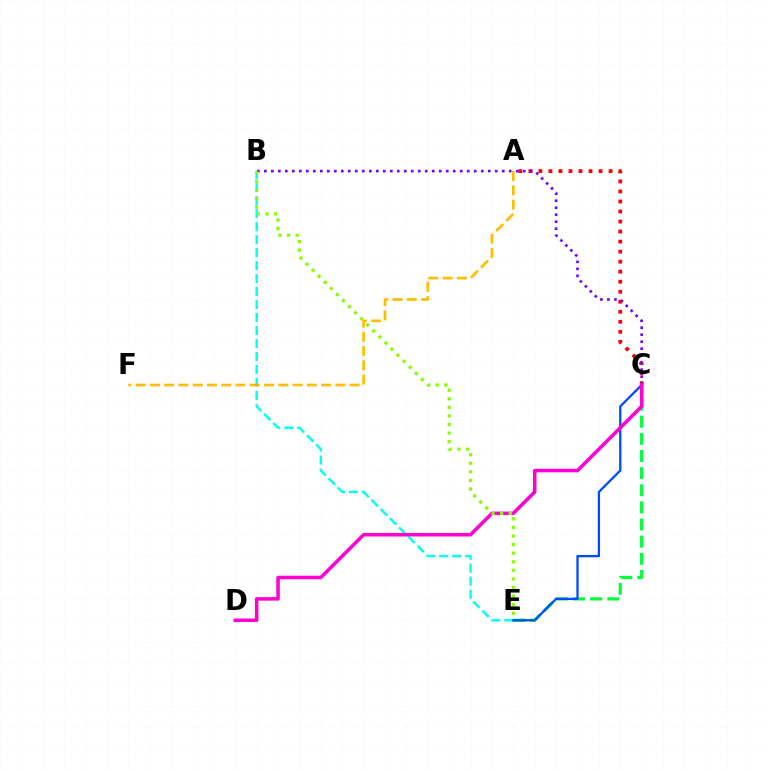{('C', 'E'): [{'color': '#00ff39', 'line_style': 'dashed', 'thickness': 2.33}, {'color': '#004bff', 'line_style': 'solid', 'thickness': 1.65}], ('B', 'E'): [{'color': '#00fff6', 'line_style': 'dashed', 'thickness': 1.76}, {'color': '#84ff00', 'line_style': 'dotted', 'thickness': 2.33}], ('A', 'C'): [{'color': '#ff0000', 'line_style': 'dotted', 'thickness': 2.72}], ('A', 'F'): [{'color': '#ffbd00', 'line_style': 'dashed', 'thickness': 1.94}], ('B', 'C'): [{'color': '#7200ff', 'line_style': 'dotted', 'thickness': 1.9}], ('C', 'D'): [{'color': '#ff00cf', 'line_style': 'solid', 'thickness': 2.54}]}